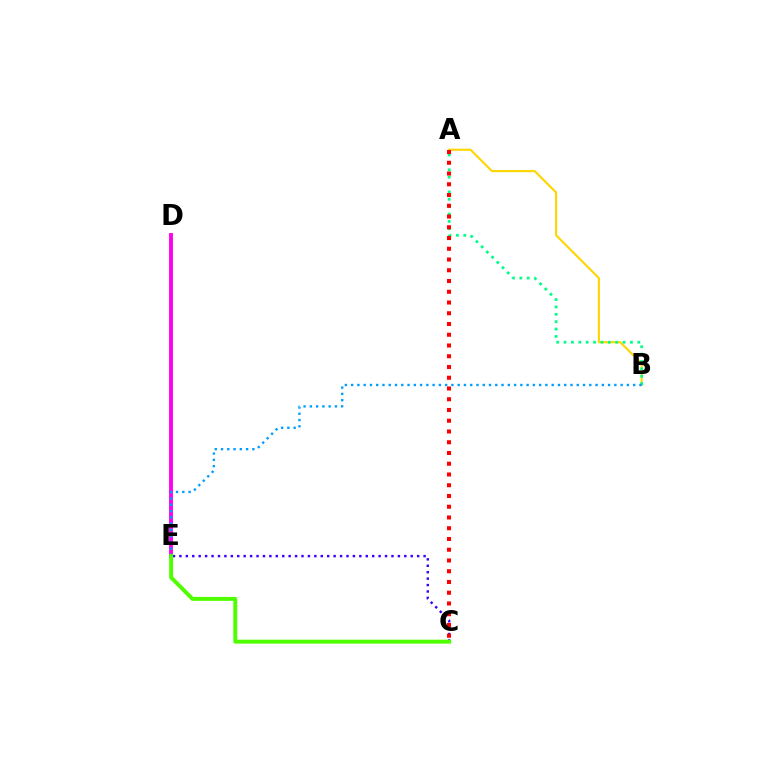{('C', 'E'): [{'color': '#3700ff', 'line_style': 'dotted', 'thickness': 1.75}, {'color': '#4fff00', 'line_style': 'solid', 'thickness': 2.83}], ('A', 'B'): [{'color': '#ffd500', 'line_style': 'solid', 'thickness': 1.51}, {'color': '#00ff86', 'line_style': 'dotted', 'thickness': 2.0}], ('A', 'C'): [{'color': '#ff0000', 'line_style': 'dotted', 'thickness': 2.92}], ('D', 'E'): [{'color': '#ff00ed', 'line_style': 'solid', 'thickness': 2.79}], ('B', 'E'): [{'color': '#009eff', 'line_style': 'dotted', 'thickness': 1.7}]}